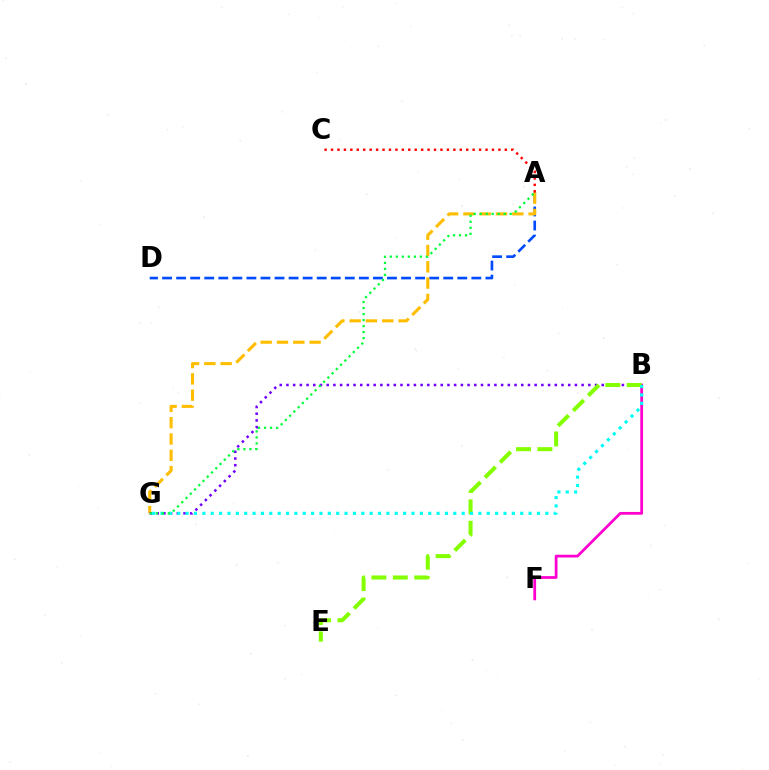{('A', 'D'): [{'color': '#004bff', 'line_style': 'dashed', 'thickness': 1.91}], ('A', 'G'): [{'color': '#ffbd00', 'line_style': 'dashed', 'thickness': 2.21}, {'color': '#00ff39', 'line_style': 'dotted', 'thickness': 1.63}], ('B', 'F'): [{'color': '#ff00cf', 'line_style': 'solid', 'thickness': 1.99}], ('B', 'G'): [{'color': '#7200ff', 'line_style': 'dotted', 'thickness': 1.82}, {'color': '#00fff6', 'line_style': 'dotted', 'thickness': 2.27}], ('B', 'E'): [{'color': '#84ff00', 'line_style': 'dashed', 'thickness': 2.91}], ('A', 'C'): [{'color': '#ff0000', 'line_style': 'dotted', 'thickness': 1.75}]}